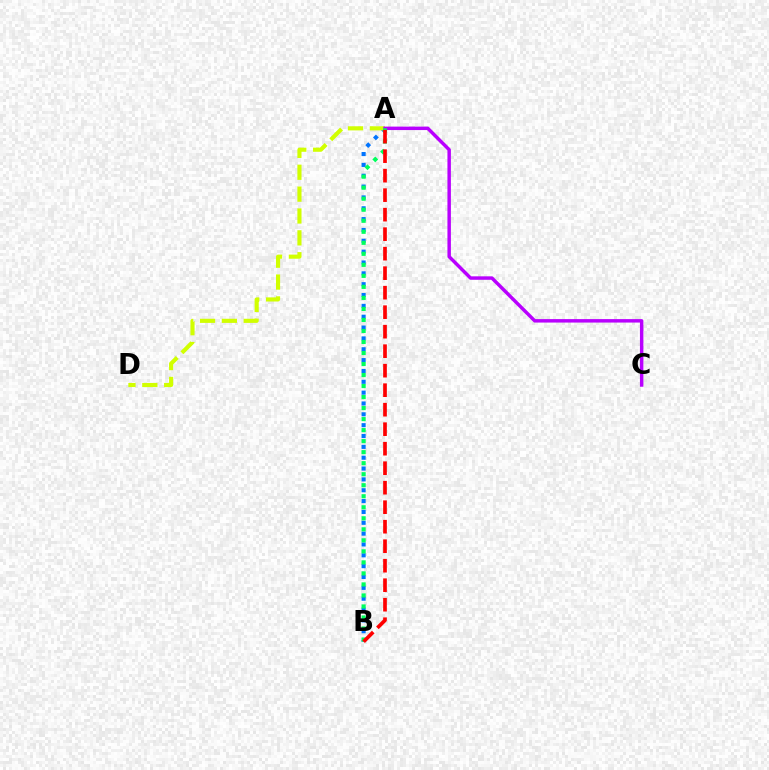{('A', 'B'): [{'color': '#0074ff', 'line_style': 'dotted', 'thickness': 2.95}, {'color': '#00ff5c', 'line_style': 'dotted', 'thickness': 2.99}, {'color': '#ff0000', 'line_style': 'dashed', 'thickness': 2.65}], ('A', 'D'): [{'color': '#d1ff00', 'line_style': 'dashed', 'thickness': 2.97}], ('A', 'C'): [{'color': '#b900ff', 'line_style': 'solid', 'thickness': 2.49}]}